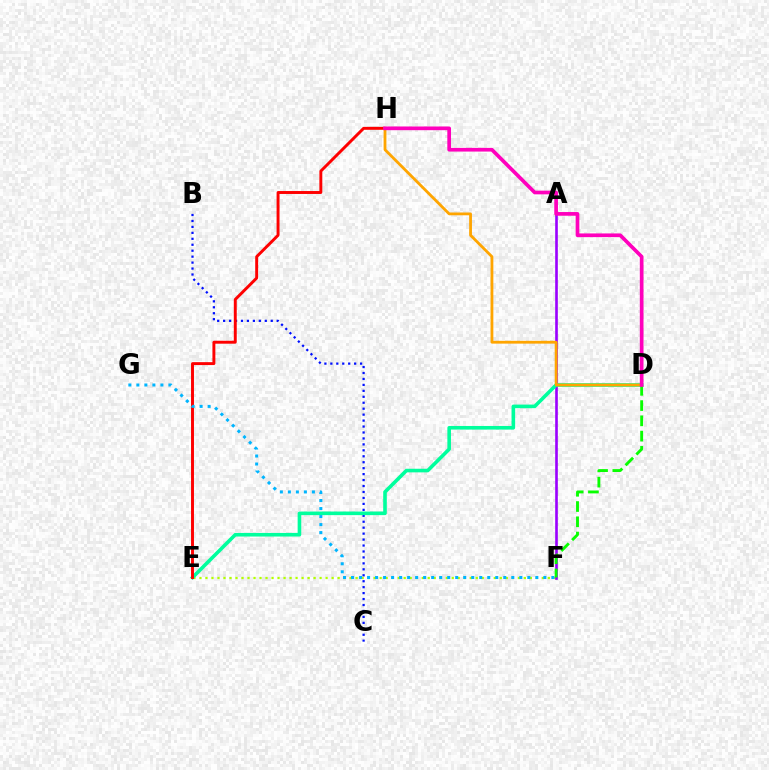{('B', 'C'): [{'color': '#0010ff', 'line_style': 'dotted', 'thickness': 1.62}], ('E', 'F'): [{'color': '#b3ff00', 'line_style': 'dotted', 'thickness': 1.63}], ('A', 'F'): [{'color': '#9b00ff', 'line_style': 'solid', 'thickness': 1.9}], ('D', 'E'): [{'color': '#00ff9d', 'line_style': 'solid', 'thickness': 2.59}], ('E', 'H'): [{'color': '#ff0000', 'line_style': 'solid', 'thickness': 2.11}], ('D', 'H'): [{'color': '#ffa500', 'line_style': 'solid', 'thickness': 2.02}, {'color': '#ff00bd', 'line_style': 'solid', 'thickness': 2.66}], ('D', 'F'): [{'color': '#08ff00', 'line_style': 'dashed', 'thickness': 2.07}], ('F', 'G'): [{'color': '#00b5ff', 'line_style': 'dotted', 'thickness': 2.18}]}